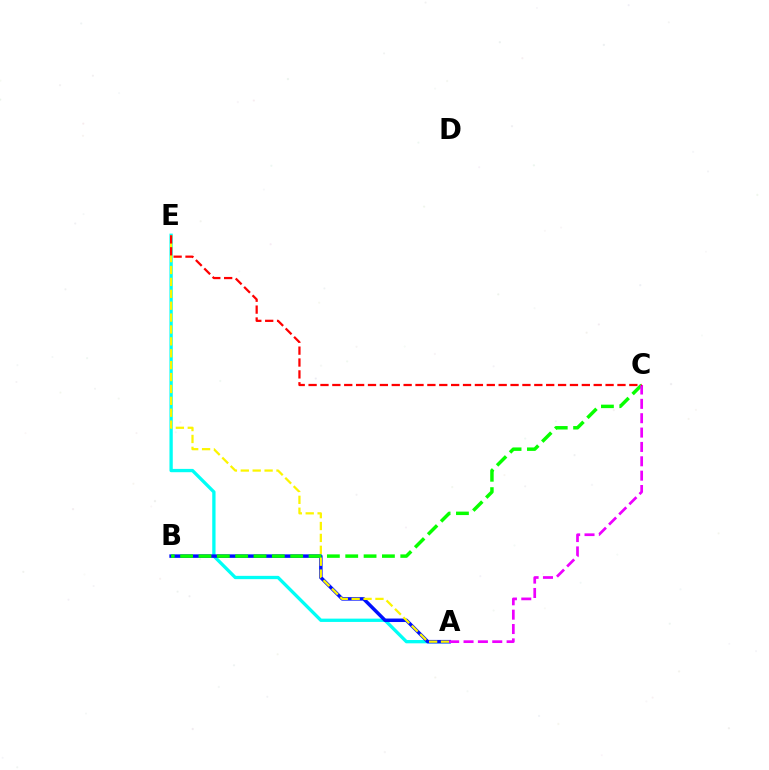{('A', 'E'): [{'color': '#00fff6', 'line_style': 'solid', 'thickness': 2.38}, {'color': '#fcf500', 'line_style': 'dashed', 'thickness': 1.62}], ('A', 'B'): [{'color': '#0010ff', 'line_style': 'solid', 'thickness': 2.51}], ('B', 'C'): [{'color': '#08ff00', 'line_style': 'dashed', 'thickness': 2.49}], ('A', 'C'): [{'color': '#ee00ff', 'line_style': 'dashed', 'thickness': 1.95}], ('C', 'E'): [{'color': '#ff0000', 'line_style': 'dashed', 'thickness': 1.61}]}